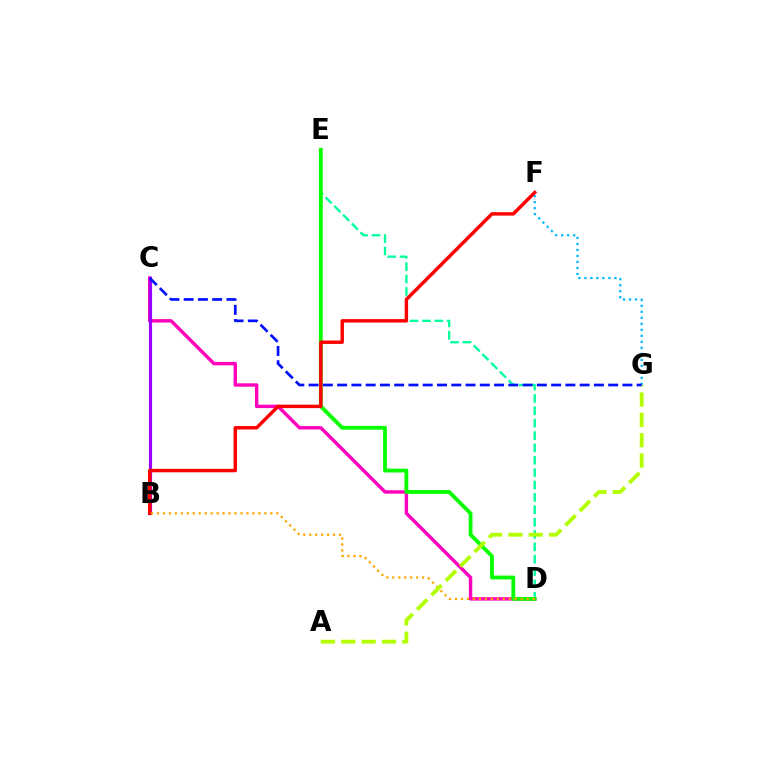{('C', 'D'): [{'color': '#ff00bd', 'line_style': 'solid', 'thickness': 2.46}], ('B', 'C'): [{'color': '#9b00ff', 'line_style': 'solid', 'thickness': 2.27}], ('F', 'G'): [{'color': '#00b5ff', 'line_style': 'dotted', 'thickness': 1.63}], ('D', 'E'): [{'color': '#00ff9d', 'line_style': 'dashed', 'thickness': 1.68}, {'color': '#08ff00', 'line_style': 'solid', 'thickness': 2.76}], ('B', 'F'): [{'color': '#ff0000', 'line_style': 'solid', 'thickness': 2.48}], ('B', 'D'): [{'color': '#ffa500', 'line_style': 'dotted', 'thickness': 1.62}], ('A', 'G'): [{'color': '#b3ff00', 'line_style': 'dashed', 'thickness': 2.77}], ('C', 'G'): [{'color': '#0010ff', 'line_style': 'dashed', 'thickness': 1.94}]}